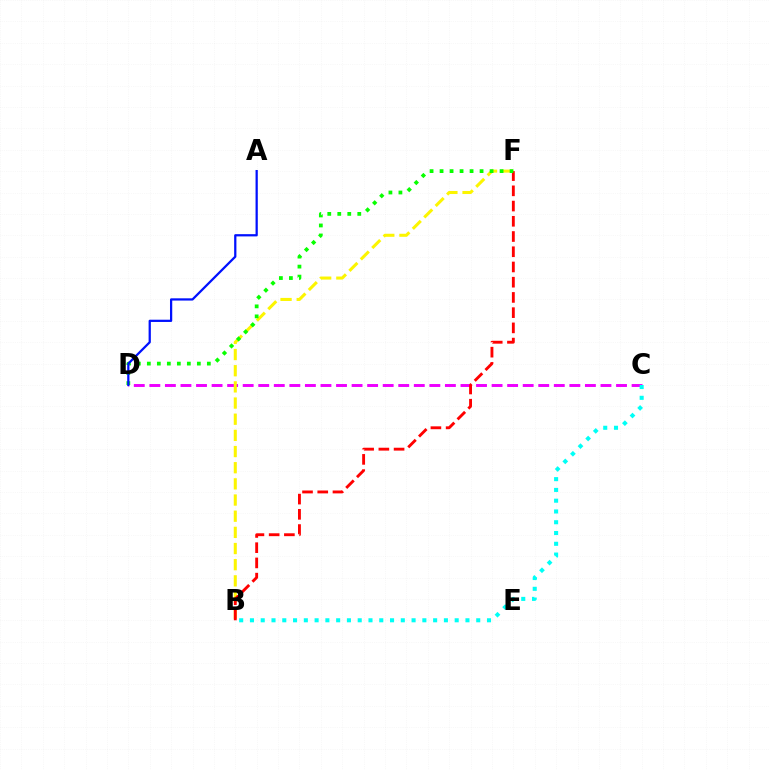{('C', 'D'): [{'color': '#ee00ff', 'line_style': 'dashed', 'thickness': 2.11}], ('B', 'F'): [{'color': '#fcf500', 'line_style': 'dashed', 'thickness': 2.2}, {'color': '#ff0000', 'line_style': 'dashed', 'thickness': 2.07}], ('D', 'F'): [{'color': '#08ff00', 'line_style': 'dotted', 'thickness': 2.72}], ('A', 'D'): [{'color': '#0010ff', 'line_style': 'solid', 'thickness': 1.62}], ('B', 'C'): [{'color': '#00fff6', 'line_style': 'dotted', 'thickness': 2.93}]}